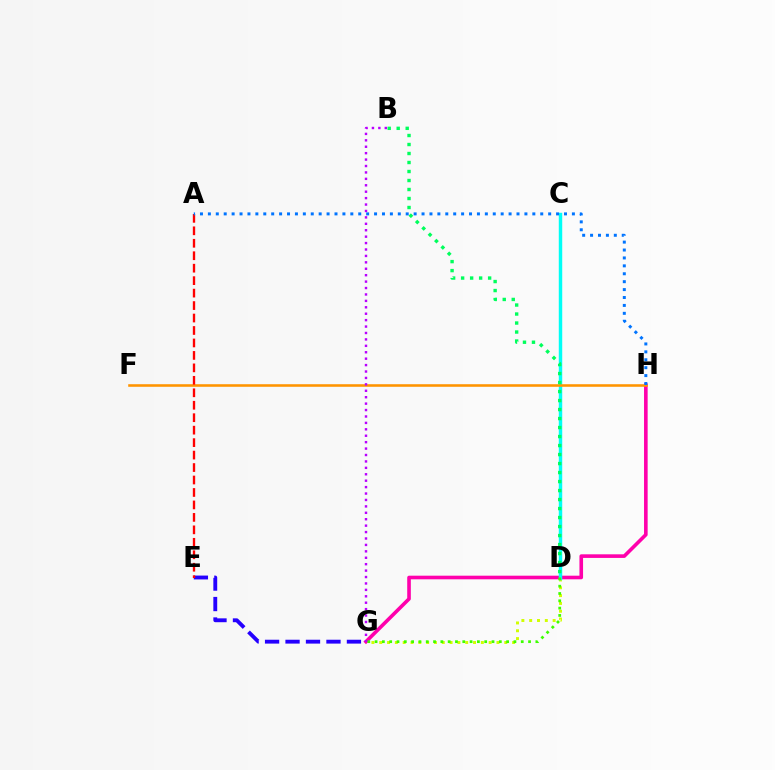{('D', 'G'): [{'color': '#d1ff00', 'line_style': 'dotted', 'thickness': 2.12}, {'color': '#3dff00', 'line_style': 'dotted', 'thickness': 1.99}], ('G', 'H'): [{'color': '#ff00ac', 'line_style': 'solid', 'thickness': 2.6}], ('E', 'G'): [{'color': '#2500ff', 'line_style': 'dashed', 'thickness': 2.78}], ('C', 'D'): [{'color': '#00fff6', 'line_style': 'solid', 'thickness': 2.48}], ('F', 'H'): [{'color': '#ff9400', 'line_style': 'solid', 'thickness': 1.85}], ('B', 'D'): [{'color': '#00ff5c', 'line_style': 'dotted', 'thickness': 2.45}], ('B', 'G'): [{'color': '#b900ff', 'line_style': 'dotted', 'thickness': 1.74}], ('A', 'E'): [{'color': '#ff0000', 'line_style': 'dashed', 'thickness': 1.69}], ('A', 'H'): [{'color': '#0074ff', 'line_style': 'dotted', 'thickness': 2.15}]}